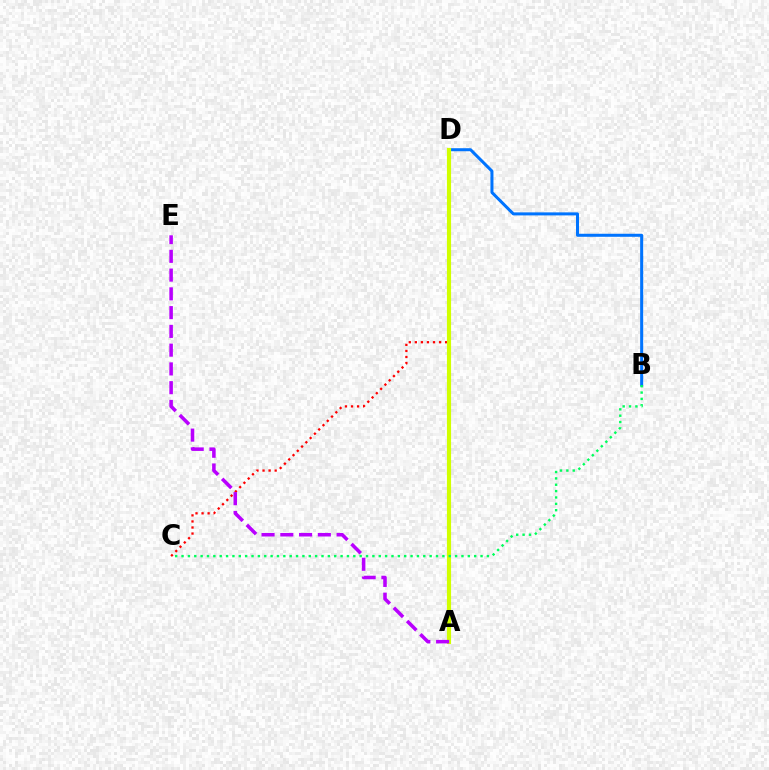{('B', 'D'): [{'color': '#0074ff', 'line_style': 'solid', 'thickness': 2.18}], ('C', 'D'): [{'color': '#ff0000', 'line_style': 'dotted', 'thickness': 1.65}], ('A', 'D'): [{'color': '#d1ff00', 'line_style': 'solid', 'thickness': 2.98}], ('A', 'E'): [{'color': '#b900ff', 'line_style': 'dashed', 'thickness': 2.55}], ('B', 'C'): [{'color': '#00ff5c', 'line_style': 'dotted', 'thickness': 1.73}]}